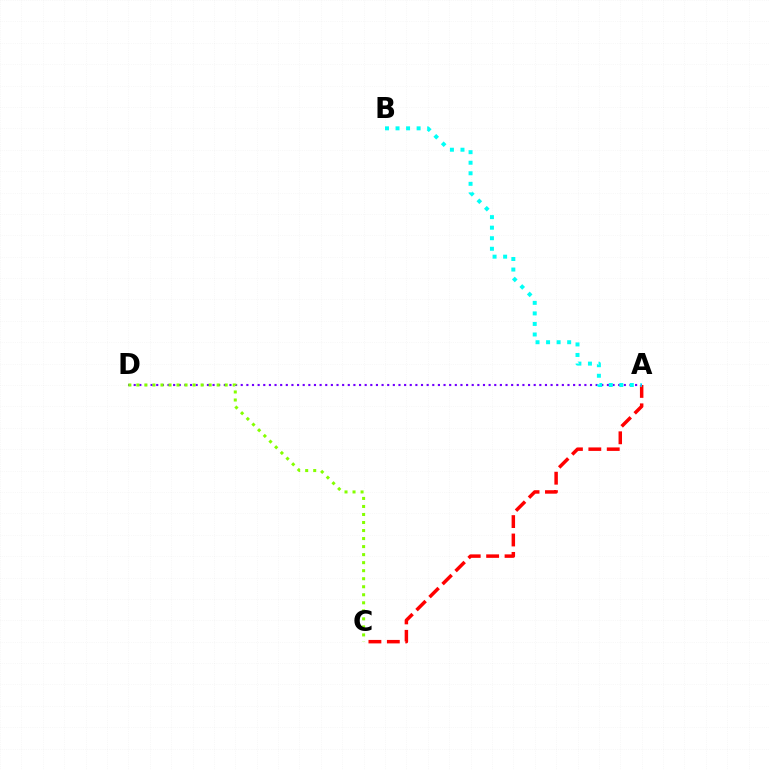{('A', 'C'): [{'color': '#ff0000', 'line_style': 'dashed', 'thickness': 2.5}], ('A', 'D'): [{'color': '#7200ff', 'line_style': 'dotted', 'thickness': 1.53}], ('C', 'D'): [{'color': '#84ff00', 'line_style': 'dotted', 'thickness': 2.18}], ('A', 'B'): [{'color': '#00fff6', 'line_style': 'dotted', 'thickness': 2.86}]}